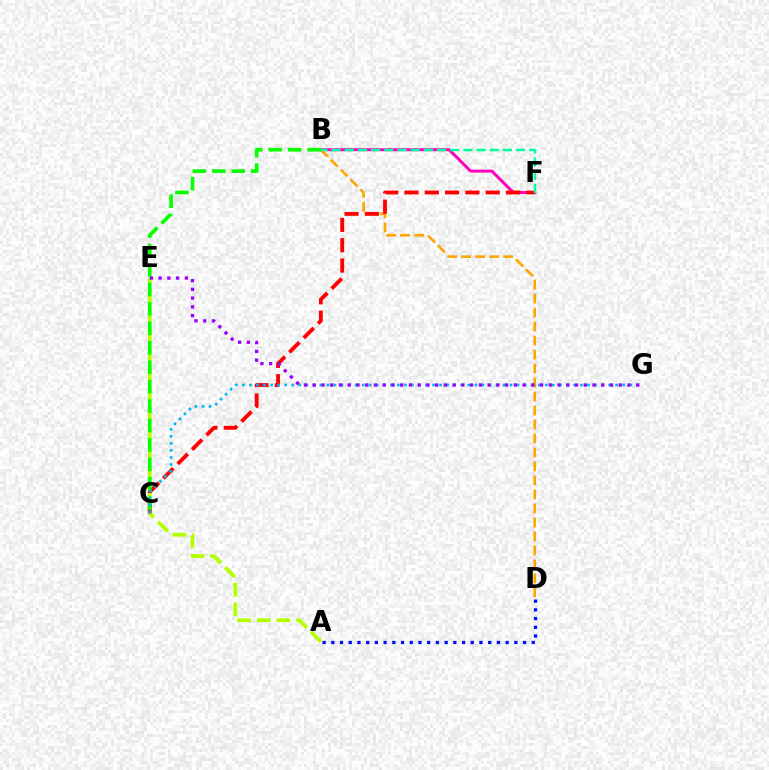{('A', 'E'): [{'color': '#b3ff00', 'line_style': 'dashed', 'thickness': 2.67}], ('B', 'F'): [{'color': '#ff00bd', 'line_style': 'solid', 'thickness': 2.14}, {'color': '#00ff9d', 'line_style': 'dashed', 'thickness': 1.79}], ('B', 'D'): [{'color': '#ffa500', 'line_style': 'dashed', 'thickness': 1.9}], ('C', 'F'): [{'color': '#ff0000', 'line_style': 'dashed', 'thickness': 2.76}], ('B', 'C'): [{'color': '#08ff00', 'line_style': 'dashed', 'thickness': 2.64}], ('A', 'D'): [{'color': '#0010ff', 'line_style': 'dotted', 'thickness': 2.37}], ('C', 'G'): [{'color': '#00b5ff', 'line_style': 'dotted', 'thickness': 1.91}], ('E', 'G'): [{'color': '#9b00ff', 'line_style': 'dotted', 'thickness': 2.38}]}